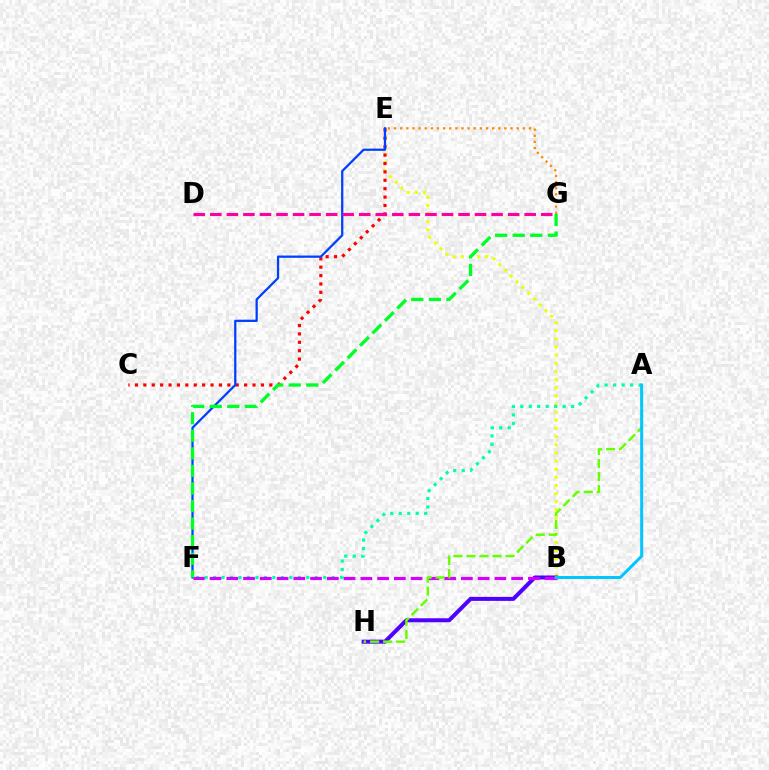{('E', 'G'): [{'color': '#ff8800', 'line_style': 'dotted', 'thickness': 1.67}], ('B', 'E'): [{'color': '#eeff00', 'line_style': 'dotted', 'thickness': 2.21}], ('C', 'E'): [{'color': '#ff0000', 'line_style': 'dotted', 'thickness': 2.28}], ('B', 'H'): [{'color': '#4f00ff', 'line_style': 'solid', 'thickness': 2.88}], ('E', 'F'): [{'color': '#003fff', 'line_style': 'solid', 'thickness': 1.63}], ('A', 'F'): [{'color': '#00ffaf', 'line_style': 'dotted', 'thickness': 2.3}], ('B', 'F'): [{'color': '#d600ff', 'line_style': 'dashed', 'thickness': 2.28}], ('A', 'H'): [{'color': '#66ff00', 'line_style': 'dashed', 'thickness': 1.77}], ('F', 'G'): [{'color': '#00ff27', 'line_style': 'dashed', 'thickness': 2.39}], ('D', 'G'): [{'color': '#ff00a0', 'line_style': 'dashed', 'thickness': 2.25}], ('A', 'B'): [{'color': '#00c7ff', 'line_style': 'solid', 'thickness': 2.15}]}